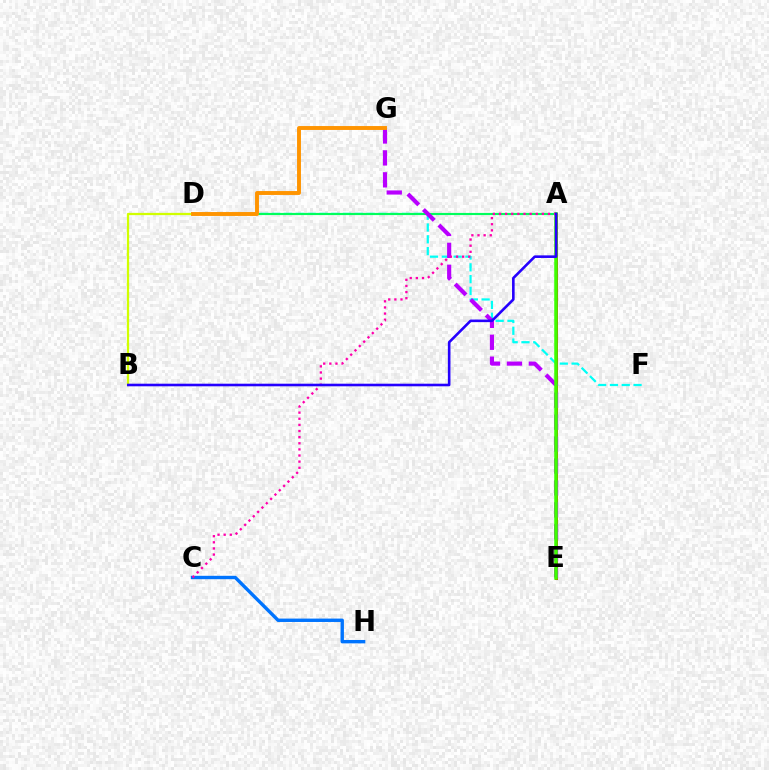{('A', 'E'): [{'color': '#ff0000', 'line_style': 'solid', 'thickness': 2.17}, {'color': '#3dff00', 'line_style': 'solid', 'thickness': 2.54}], ('D', 'F'): [{'color': '#00fff6', 'line_style': 'dashed', 'thickness': 1.6}], ('A', 'D'): [{'color': '#00ff5c', 'line_style': 'solid', 'thickness': 1.54}], ('C', 'H'): [{'color': '#0074ff', 'line_style': 'solid', 'thickness': 2.44}], ('E', 'G'): [{'color': '#b900ff', 'line_style': 'dashed', 'thickness': 2.98}], ('A', 'C'): [{'color': '#ff00ac', 'line_style': 'dotted', 'thickness': 1.66}], ('B', 'D'): [{'color': '#d1ff00', 'line_style': 'solid', 'thickness': 1.62}], ('D', 'G'): [{'color': '#ff9400', 'line_style': 'solid', 'thickness': 2.81}], ('A', 'B'): [{'color': '#2500ff', 'line_style': 'solid', 'thickness': 1.88}]}